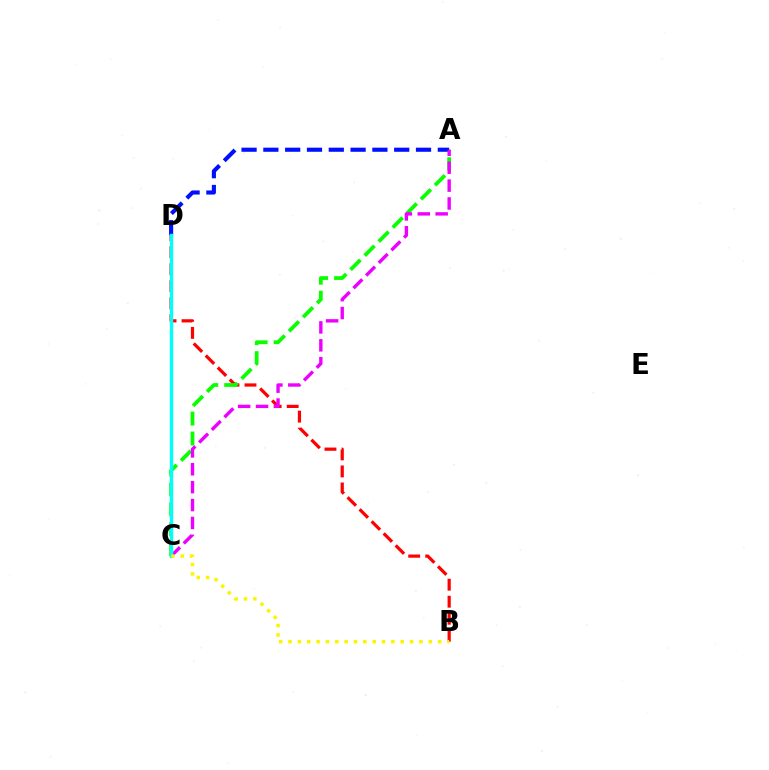{('B', 'D'): [{'color': '#ff0000', 'line_style': 'dashed', 'thickness': 2.31}], ('A', 'C'): [{'color': '#08ff00', 'line_style': 'dashed', 'thickness': 2.71}, {'color': '#ee00ff', 'line_style': 'dashed', 'thickness': 2.43}], ('A', 'D'): [{'color': '#0010ff', 'line_style': 'dashed', 'thickness': 2.96}], ('C', 'D'): [{'color': '#00fff6', 'line_style': 'solid', 'thickness': 2.45}], ('B', 'C'): [{'color': '#fcf500', 'line_style': 'dotted', 'thickness': 2.54}]}